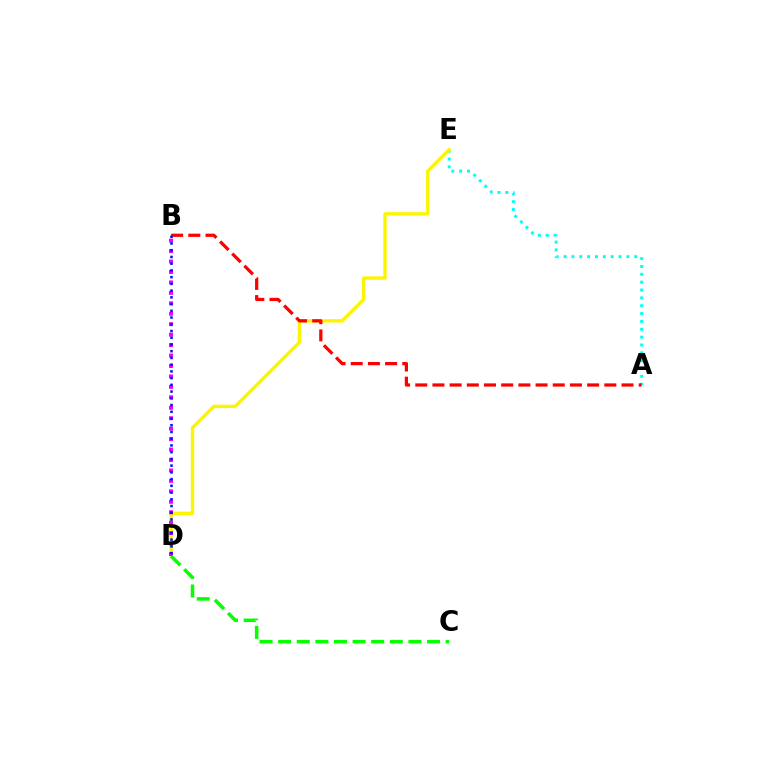{('A', 'E'): [{'color': '#00fff6', 'line_style': 'dotted', 'thickness': 2.13}], ('D', 'E'): [{'color': '#fcf500', 'line_style': 'solid', 'thickness': 2.44}], ('B', 'D'): [{'color': '#ee00ff', 'line_style': 'dotted', 'thickness': 2.84}, {'color': '#0010ff', 'line_style': 'dotted', 'thickness': 1.83}], ('A', 'B'): [{'color': '#ff0000', 'line_style': 'dashed', 'thickness': 2.33}], ('C', 'D'): [{'color': '#08ff00', 'line_style': 'dashed', 'thickness': 2.53}]}